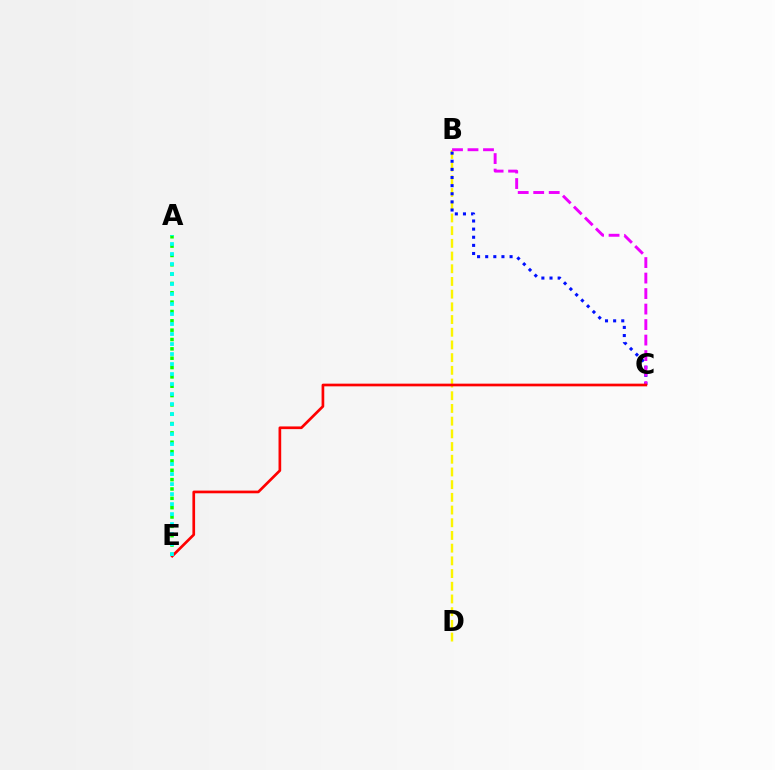{('B', 'D'): [{'color': '#fcf500', 'line_style': 'dashed', 'thickness': 1.73}], ('A', 'E'): [{'color': '#08ff00', 'line_style': 'dotted', 'thickness': 2.54}, {'color': '#00fff6', 'line_style': 'dotted', 'thickness': 2.72}], ('B', 'C'): [{'color': '#0010ff', 'line_style': 'dotted', 'thickness': 2.21}, {'color': '#ee00ff', 'line_style': 'dashed', 'thickness': 2.11}], ('C', 'E'): [{'color': '#ff0000', 'line_style': 'solid', 'thickness': 1.93}]}